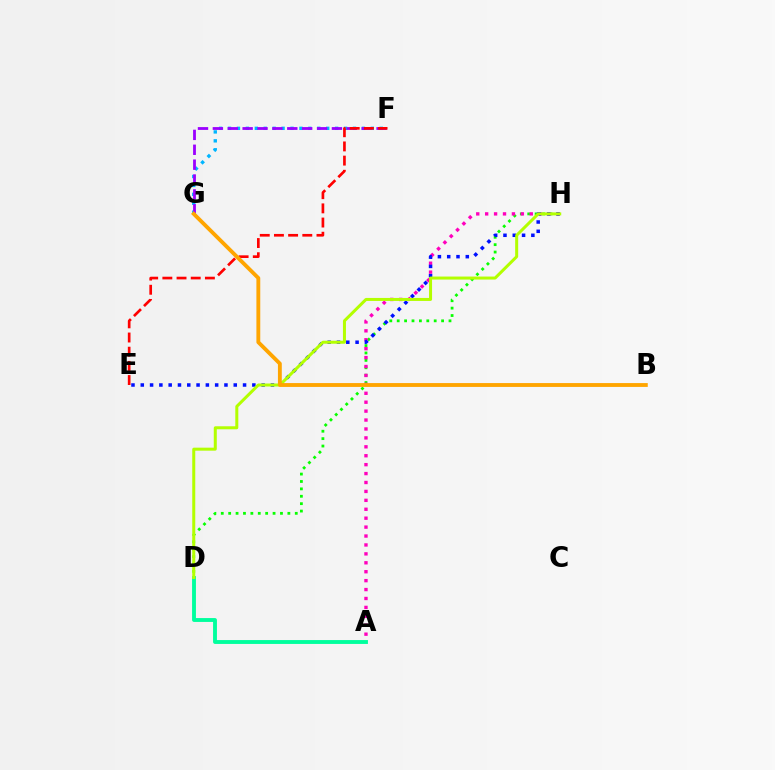{('F', 'G'): [{'color': '#00b5ff', 'line_style': 'dotted', 'thickness': 2.42}, {'color': '#9b00ff', 'line_style': 'dashed', 'thickness': 2.02}], ('D', 'H'): [{'color': '#08ff00', 'line_style': 'dotted', 'thickness': 2.01}, {'color': '#b3ff00', 'line_style': 'solid', 'thickness': 2.17}], ('A', 'H'): [{'color': '#ff00bd', 'line_style': 'dotted', 'thickness': 2.42}], ('E', 'H'): [{'color': '#0010ff', 'line_style': 'dotted', 'thickness': 2.53}], ('A', 'D'): [{'color': '#00ff9d', 'line_style': 'solid', 'thickness': 2.79}], ('E', 'F'): [{'color': '#ff0000', 'line_style': 'dashed', 'thickness': 1.93}], ('B', 'G'): [{'color': '#ffa500', 'line_style': 'solid', 'thickness': 2.77}]}